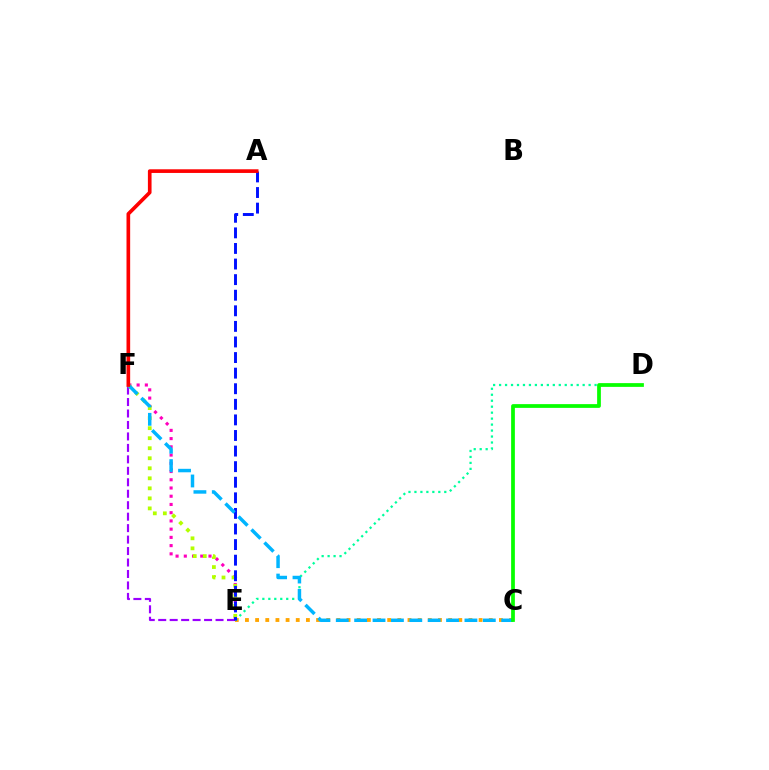{('E', 'F'): [{'color': '#ff00bd', 'line_style': 'dotted', 'thickness': 2.24}, {'color': '#9b00ff', 'line_style': 'dashed', 'thickness': 1.56}, {'color': '#b3ff00', 'line_style': 'dotted', 'thickness': 2.72}], ('C', 'E'): [{'color': '#ffa500', 'line_style': 'dotted', 'thickness': 2.76}], ('D', 'E'): [{'color': '#00ff9d', 'line_style': 'dotted', 'thickness': 1.62}], ('A', 'E'): [{'color': '#0010ff', 'line_style': 'dashed', 'thickness': 2.12}], ('C', 'F'): [{'color': '#00b5ff', 'line_style': 'dashed', 'thickness': 2.5}], ('A', 'F'): [{'color': '#ff0000', 'line_style': 'solid', 'thickness': 2.63}], ('C', 'D'): [{'color': '#08ff00', 'line_style': 'solid', 'thickness': 2.69}]}